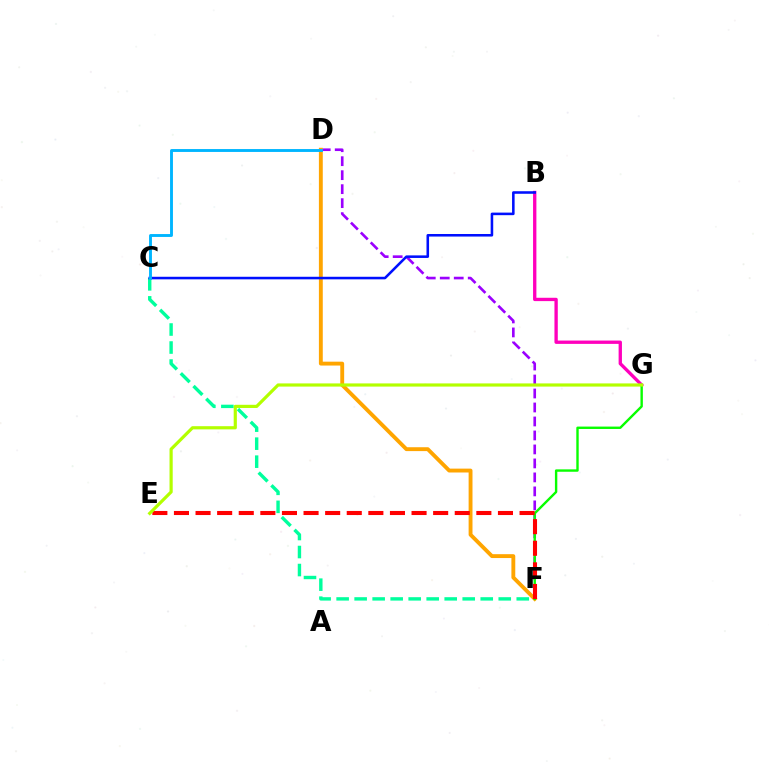{('C', 'F'): [{'color': '#00ff9d', 'line_style': 'dashed', 'thickness': 2.45}], ('B', 'G'): [{'color': '#ff00bd', 'line_style': 'solid', 'thickness': 2.4}], ('D', 'F'): [{'color': '#9b00ff', 'line_style': 'dashed', 'thickness': 1.9}, {'color': '#ffa500', 'line_style': 'solid', 'thickness': 2.79}], ('B', 'C'): [{'color': '#0010ff', 'line_style': 'solid', 'thickness': 1.85}], ('F', 'G'): [{'color': '#08ff00', 'line_style': 'solid', 'thickness': 1.72}], ('E', 'F'): [{'color': '#ff0000', 'line_style': 'dashed', 'thickness': 2.93}], ('C', 'D'): [{'color': '#00b5ff', 'line_style': 'solid', 'thickness': 2.08}], ('E', 'G'): [{'color': '#b3ff00', 'line_style': 'solid', 'thickness': 2.29}]}